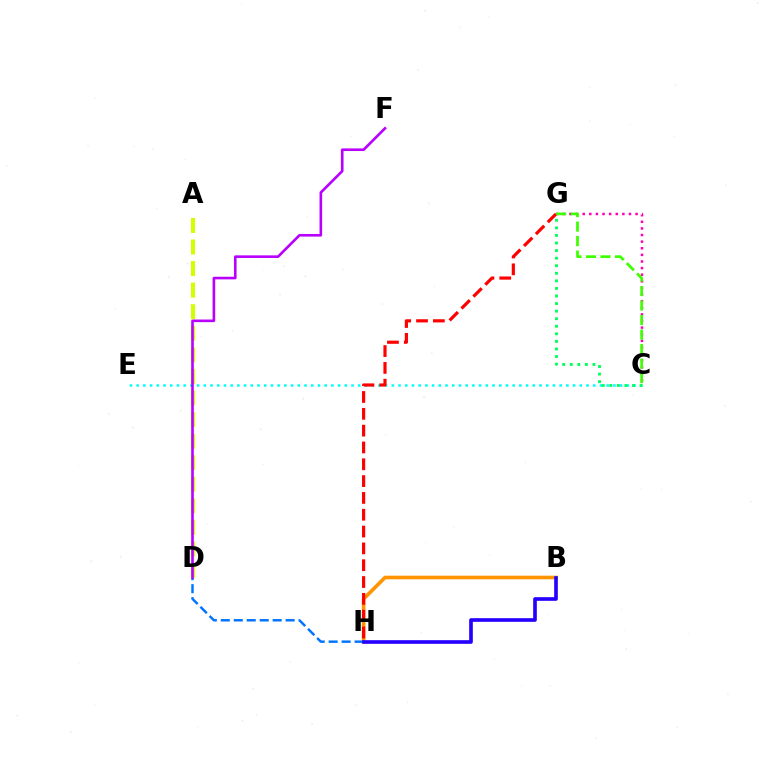{('C', 'E'): [{'color': '#00fff6', 'line_style': 'dotted', 'thickness': 1.82}], ('B', 'H'): [{'color': '#ff9400', 'line_style': 'solid', 'thickness': 2.61}, {'color': '#2500ff', 'line_style': 'solid', 'thickness': 2.62}], ('C', 'G'): [{'color': '#ff00ac', 'line_style': 'dotted', 'thickness': 1.8}, {'color': '#3dff00', 'line_style': 'dashed', 'thickness': 1.97}, {'color': '#00ff5c', 'line_style': 'dotted', 'thickness': 2.06}], ('D', 'H'): [{'color': '#0074ff', 'line_style': 'dashed', 'thickness': 1.76}], ('G', 'H'): [{'color': '#ff0000', 'line_style': 'dashed', 'thickness': 2.29}], ('A', 'D'): [{'color': '#d1ff00', 'line_style': 'dashed', 'thickness': 2.93}], ('D', 'F'): [{'color': '#b900ff', 'line_style': 'solid', 'thickness': 1.89}]}